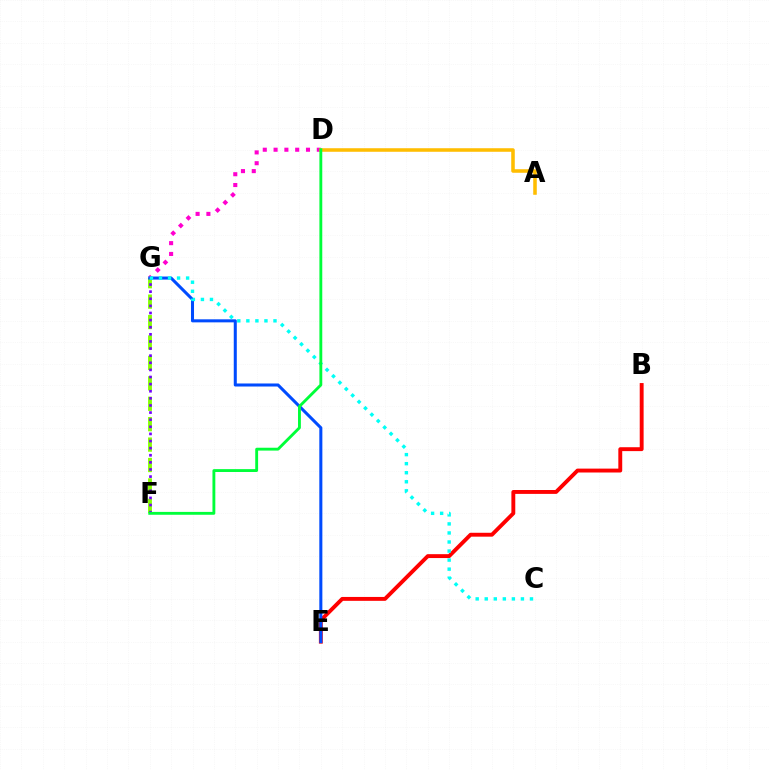{('D', 'G'): [{'color': '#ff00cf', 'line_style': 'dotted', 'thickness': 2.93}], ('B', 'E'): [{'color': '#ff0000', 'line_style': 'solid', 'thickness': 2.8}], ('F', 'G'): [{'color': '#84ff00', 'line_style': 'dashed', 'thickness': 2.77}, {'color': '#7200ff', 'line_style': 'dotted', 'thickness': 1.93}], ('A', 'D'): [{'color': '#ffbd00', 'line_style': 'solid', 'thickness': 2.55}], ('E', 'G'): [{'color': '#004bff', 'line_style': 'solid', 'thickness': 2.19}], ('C', 'G'): [{'color': '#00fff6', 'line_style': 'dotted', 'thickness': 2.46}], ('D', 'F'): [{'color': '#00ff39', 'line_style': 'solid', 'thickness': 2.06}]}